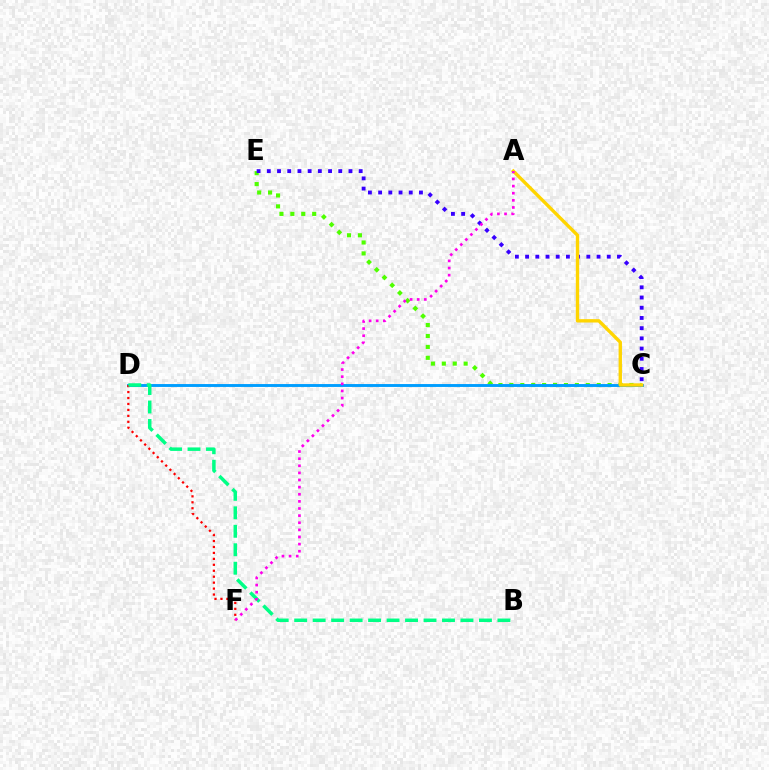{('C', 'E'): [{'color': '#4fff00', 'line_style': 'dotted', 'thickness': 2.97}, {'color': '#3700ff', 'line_style': 'dotted', 'thickness': 2.77}], ('C', 'D'): [{'color': '#009eff', 'line_style': 'solid', 'thickness': 2.09}], ('D', 'F'): [{'color': '#ff0000', 'line_style': 'dotted', 'thickness': 1.62}], ('A', 'C'): [{'color': '#ffd500', 'line_style': 'solid', 'thickness': 2.42}], ('B', 'D'): [{'color': '#00ff86', 'line_style': 'dashed', 'thickness': 2.51}], ('A', 'F'): [{'color': '#ff00ed', 'line_style': 'dotted', 'thickness': 1.93}]}